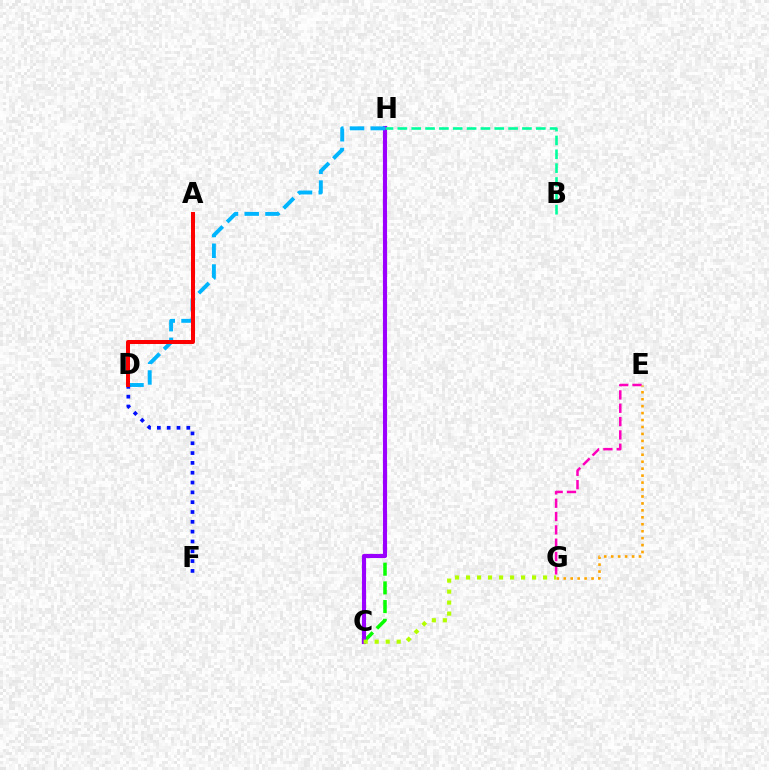{('E', 'G'): [{'color': '#ff00bd', 'line_style': 'dashed', 'thickness': 1.81}, {'color': '#ffa500', 'line_style': 'dotted', 'thickness': 1.89}], ('C', 'H'): [{'color': '#08ff00', 'line_style': 'dashed', 'thickness': 2.54}, {'color': '#9b00ff', 'line_style': 'solid', 'thickness': 2.97}], ('C', 'G'): [{'color': '#b3ff00', 'line_style': 'dotted', 'thickness': 2.99}], ('D', 'H'): [{'color': '#00b5ff', 'line_style': 'dashed', 'thickness': 2.82}], ('B', 'H'): [{'color': '#00ff9d', 'line_style': 'dashed', 'thickness': 1.88}], ('D', 'F'): [{'color': '#0010ff', 'line_style': 'dotted', 'thickness': 2.67}], ('A', 'D'): [{'color': '#ff0000', 'line_style': 'solid', 'thickness': 2.89}]}